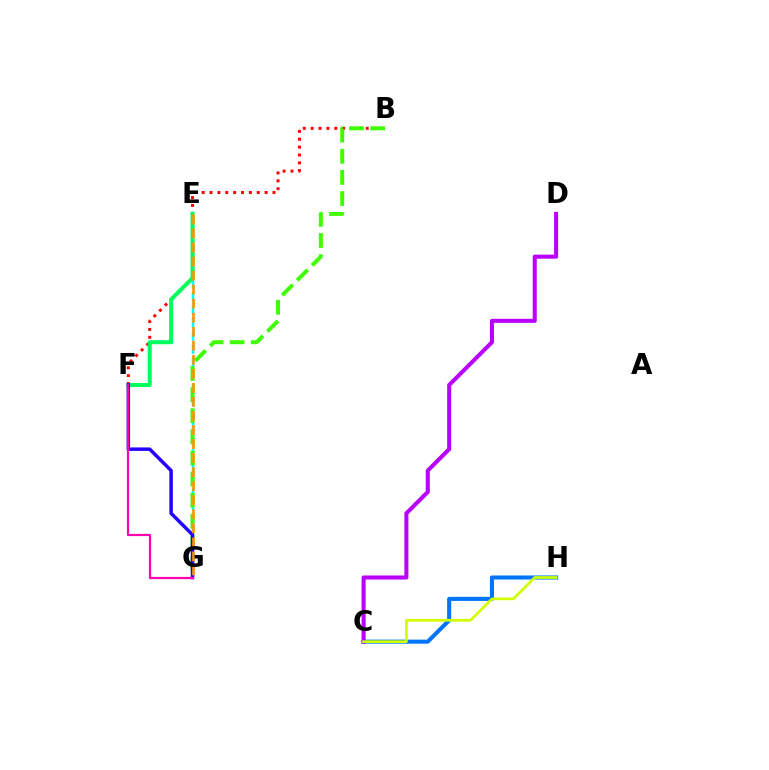{('C', 'H'): [{'color': '#0074ff', 'line_style': 'solid', 'thickness': 2.92}, {'color': '#d1ff00', 'line_style': 'solid', 'thickness': 1.96}], ('C', 'D'): [{'color': '#b900ff', 'line_style': 'solid', 'thickness': 2.92}], ('E', 'G'): [{'color': '#00fff6', 'line_style': 'dashed', 'thickness': 1.77}, {'color': '#ff9400', 'line_style': 'dashed', 'thickness': 1.91}], ('B', 'F'): [{'color': '#ff0000', 'line_style': 'dotted', 'thickness': 2.14}], ('E', 'F'): [{'color': '#00ff5c', 'line_style': 'solid', 'thickness': 2.89}], ('B', 'G'): [{'color': '#3dff00', 'line_style': 'dashed', 'thickness': 2.87}], ('F', 'G'): [{'color': '#2500ff', 'line_style': 'solid', 'thickness': 2.51}, {'color': '#ff00ac', 'line_style': 'solid', 'thickness': 1.58}]}